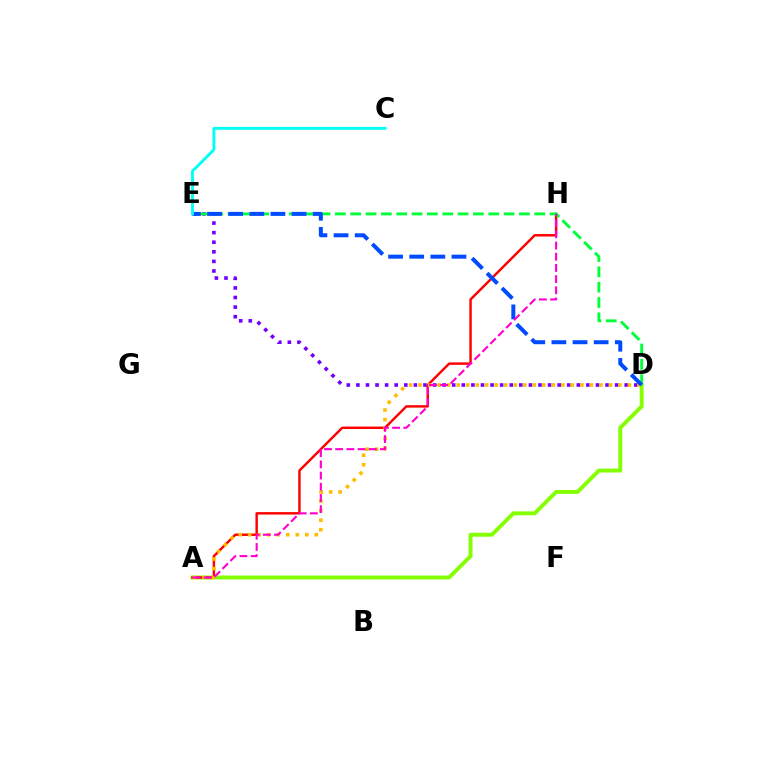{('A', 'D'): [{'color': '#84ff00', 'line_style': 'solid', 'thickness': 2.81}, {'color': '#ffbd00', 'line_style': 'dotted', 'thickness': 2.59}], ('A', 'H'): [{'color': '#ff0000', 'line_style': 'solid', 'thickness': 1.76}, {'color': '#ff00cf', 'line_style': 'dashed', 'thickness': 1.52}], ('D', 'E'): [{'color': '#7200ff', 'line_style': 'dotted', 'thickness': 2.6}, {'color': '#00ff39', 'line_style': 'dashed', 'thickness': 2.08}, {'color': '#004bff', 'line_style': 'dashed', 'thickness': 2.87}], ('C', 'E'): [{'color': '#00fff6', 'line_style': 'solid', 'thickness': 2.07}]}